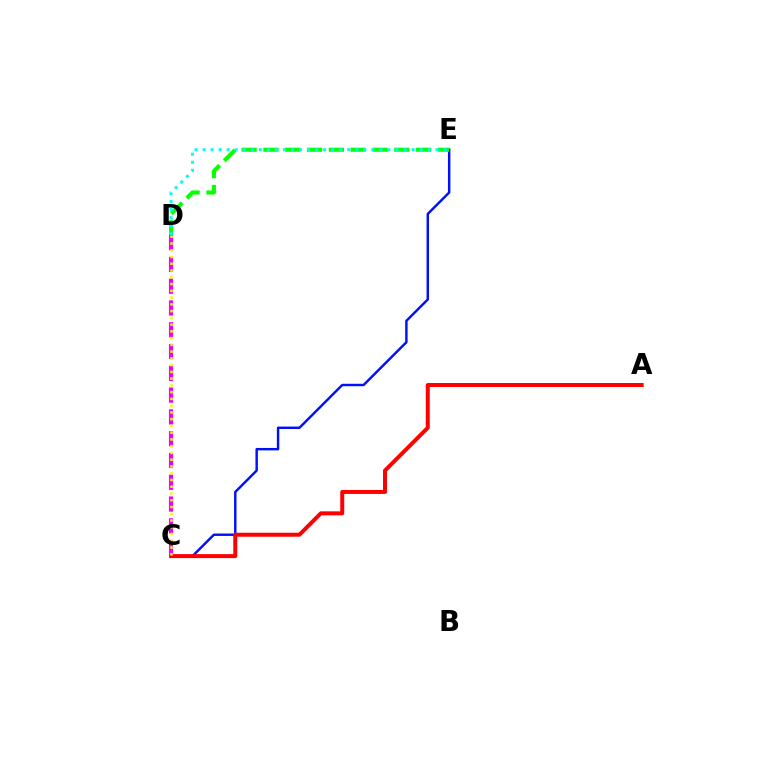{('C', 'E'): [{'color': '#0010ff', 'line_style': 'solid', 'thickness': 1.76}], ('D', 'E'): [{'color': '#08ff00', 'line_style': 'dashed', 'thickness': 2.96}, {'color': '#00fff6', 'line_style': 'dotted', 'thickness': 2.18}], ('A', 'C'): [{'color': '#ff0000', 'line_style': 'solid', 'thickness': 2.86}], ('C', 'D'): [{'color': '#ee00ff', 'line_style': 'dashed', 'thickness': 2.96}, {'color': '#fcf500', 'line_style': 'dotted', 'thickness': 1.84}]}